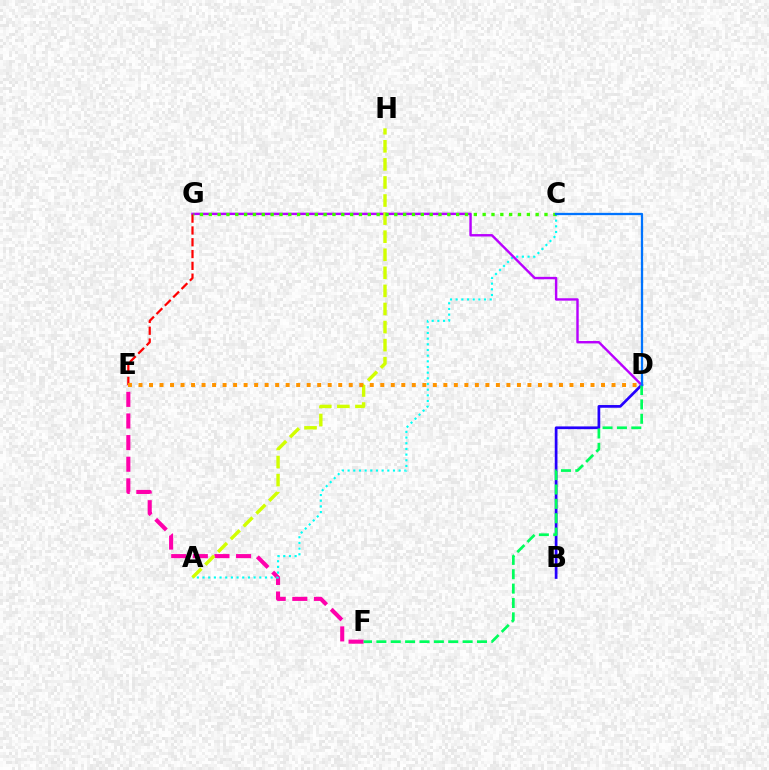{('E', 'F'): [{'color': '#ff00ac', 'line_style': 'dashed', 'thickness': 2.94}], ('A', 'C'): [{'color': '#00fff6', 'line_style': 'dotted', 'thickness': 1.54}], ('B', 'D'): [{'color': '#2500ff', 'line_style': 'solid', 'thickness': 1.96}], ('D', 'G'): [{'color': '#b900ff', 'line_style': 'solid', 'thickness': 1.74}], ('A', 'H'): [{'color': '#d1ff00', 'line_style': 'dashed', 'thickness': 2.46}], ('E', 'G'): [{'color': '#ff0000', 'line_style': 'dashed', 'thickness': 1.6}], ('D', 'F'): [{'color': '#00ff5c', 'line_style': 'dashed', 'thickness': 1.95}], ('C', 'G'): [{'color': '#3dff00', 'line_style': 'dotted', 'thickness': 2.4}], ('C', 'D'): [{'color': '#0074ff', 'line_style': 'solid', 'thickness': 1.65}], ('D', 'E'): [{'color': '#ff9400', 'line_style': 'dotted', 'thickness': 2.86}]}